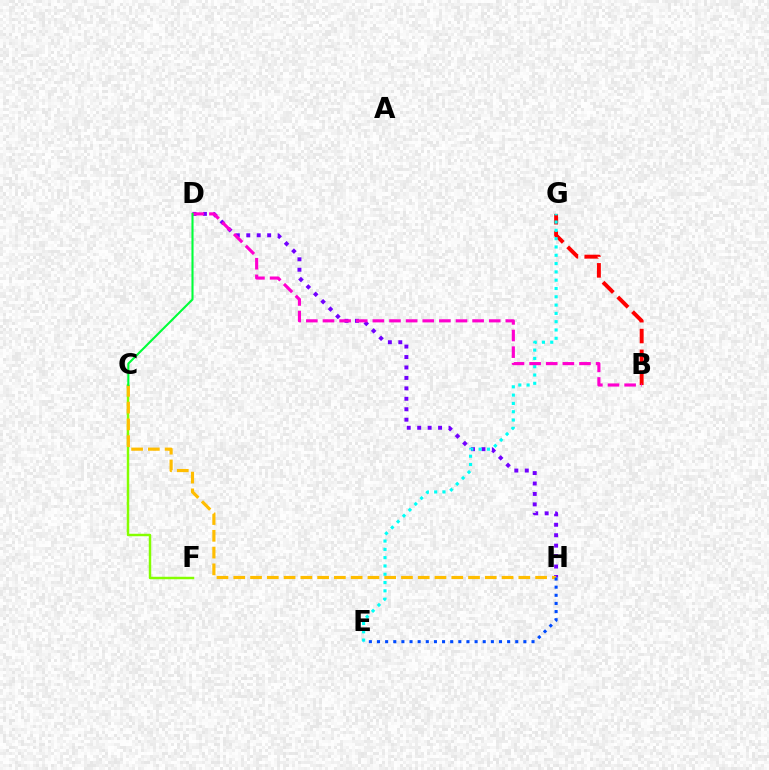{('B', 'G'): [{'color': '#ff0000', 'line_style': 'dashed', 'thickness': 2.83}], ('D', 'H'): [{'color': '#7200ff', 'line_style': 'dotted', 'thickness': 2.84}], ('E', 'G'): [{'color': '#00fff6', 'line_style': 'dotted', 'thickness': 2.26}], ('C', 'F'): [{'color': '#84ff00', 'line_style': 'solid', 'thickness': 1.77}], ('C', 'H'): [{'color': '#ffbd00', 'line_style': 'dashed', 'thickness': 2.28}], ('E', 'H'): [{'color': '#004bff', 'line_style': 'dotted', 'thickness': 2.21}], ('B', 'D'): [{'color': '#ff00cf', 'line_style': 'dashed', 'thickness': 2.26}], ('C', 'D'): [{'color': '#00ff39', 'line_style': 'solid', 'thickness': 1.51}]}